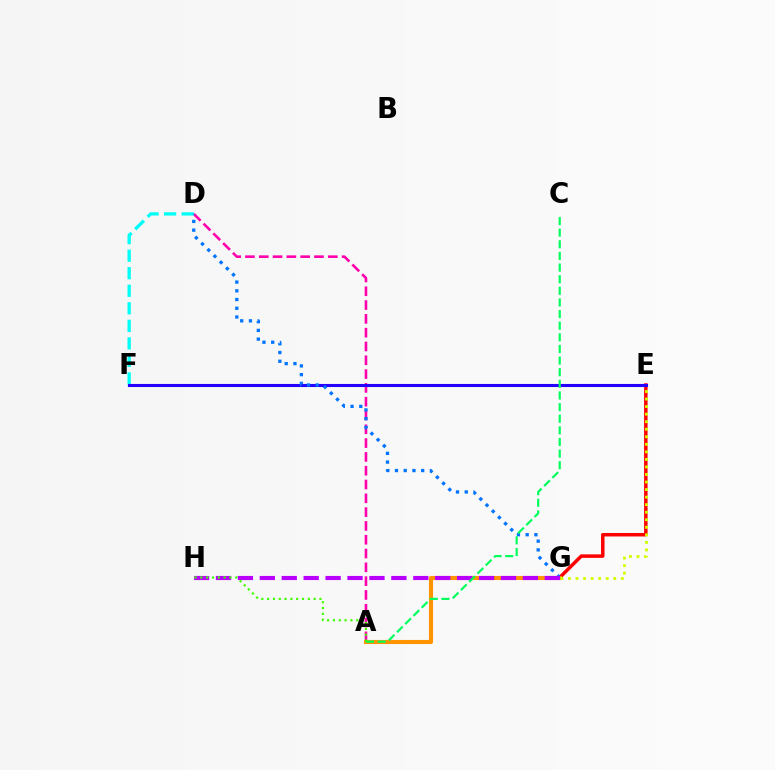{('A', 'D'): [{'color': '#ff00ac', 'line_style': 'dashed', 'thickness': 1.88}], ('D', 'F'): [{'color': '#00fff6', 'line_style': 'dashed', 'thickness': 2.38}], ('E', 'G'): [{'color': '#ff0000', 'line_style': 'solid', 'thickness': 2.51}, {'color': '#d1ff00', 'line_style': 'dotted', 'thickness': 2.05}], ('E', 'F'): [{'color': '#2500ff', 'line_style': 'solid', 'thickness': 2.22}], ('D', 'G'): [{'color': '#0074ff', 'line_style': 'dotted', 'thickness': 2.37}], ('A', 'G'): [{'color': '#ff9400', 'line_style': 'solid', 'thickness': 2.95}], ('G', 'H'): [{'color': '#b900ff', 'line_style': 'dashed', 'thickness': 2.98}], ('A', 'C'): [{'color': '#00ff5c', 'line_style': 'dashed', 'thickness': 1.58}], ('A', 'H'): [{'color': '#3dff00', 'line_style': 'dotted', 'thickness': 1.58}]}